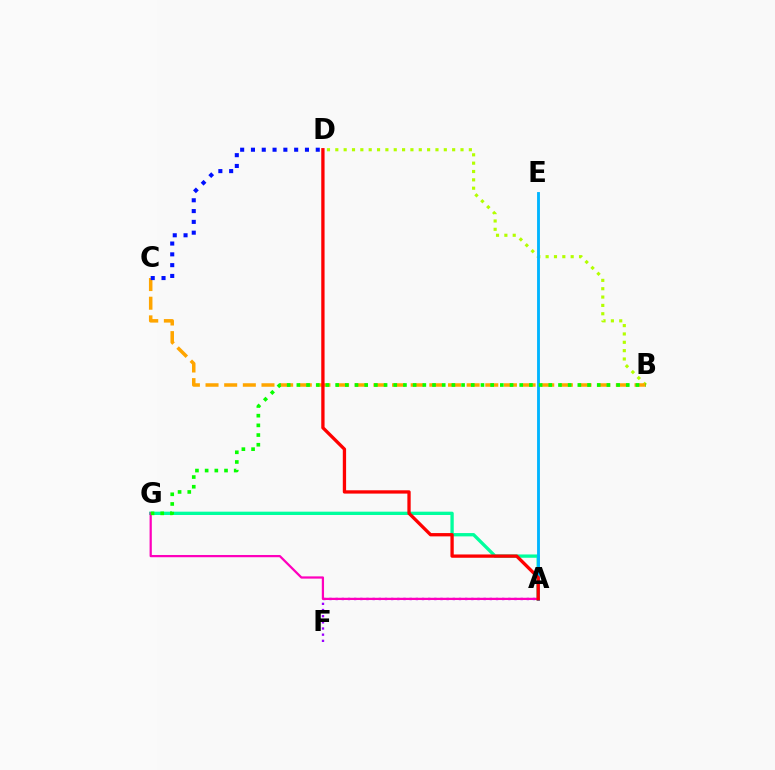{('A', 'G'): [{'color': '#00ff9d', 'line_style': 'solid', 'thickness': 2.39}, {'color': '#ff00bd', 'line_style': 'solid', 'thickness': 1.61}], ('B', 'D'): [{'color': '#b3ff00', 'line_style': 'dotted', 'thickness': 2.27}], ('A', 'E'): [{'color': '#00b5ff', 'line_style': 'solid', 'thickness': 2.06}], ('A', 'F'): [{'color': '#9b00ff', 'line_style': 'dotted', 'thickness': 1.68}], ('B', 'C'): [{'color': '#ffa500', 'line_style': 'dashed', 'thickness': 2.53}], ('A', 'D'): [{'color': '#ff0000', 'line_style': 'solid', 'thickness': 2.38}], ('B', 'G'): [{'color': '#08ff00', 'line_style': 'dotted', 'thickness': 2.63}], ('C', 'D'): [{'color': '#0010ff', 'line_style': 'dotted', 'thickness': 2.93}]}